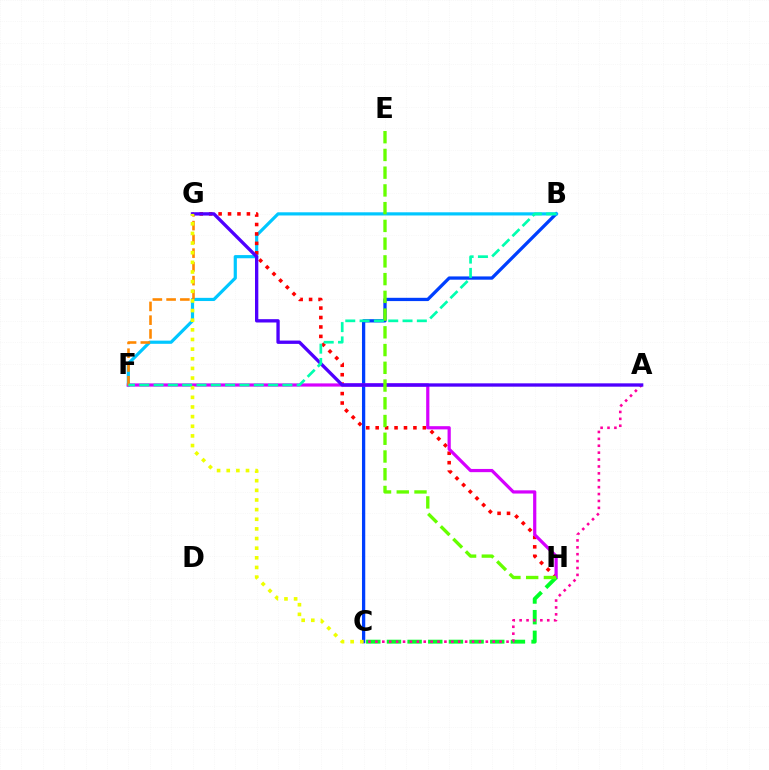{('B', 'C'): [{'color': '#003fff', 'line_style': 'solid', 'thickness': 2.36}], ('B', 'F'): [{'color': '#00c7ff', 'line_style': 'solid', 'thickness': 2.29}, {'color': '#00ffaf', 'line_style': 'dashed', 'thickness': 1.94}], ('G', 'H'): [{'color': '#ff0000', 'line_style': 'dotted', 'thickness': 2.56}], ('F', 'H'): [{'color': '#d600ff', 'line_style': 'solid', 'thickness': 2.31}], ('F', 'G'): [{'color': '#ff8800', 'line_style': 'dashed', 'thickness': 1.87}], ('C', 'H'): [{'color': '#00ff27', 'line_style': 'dashed', 'thickness': 2.81}], ('A', 'C'): [{'color': '#ff00a0', 'line_style': 'dotted', 'thickness': 1.87}], ('A', 'G'): [{'color': '#4f00ff', 'line_style': 'solid', 'thickness': 2.4}], ('E', 'H'): [{'color': '#66ff00', 'line_style': 'dashed', 'thickness': 2.41}], ('C', 'G'): [{'color': '#eeff00', 'line_style': 'dotted', 'thickness': 2.62}]}